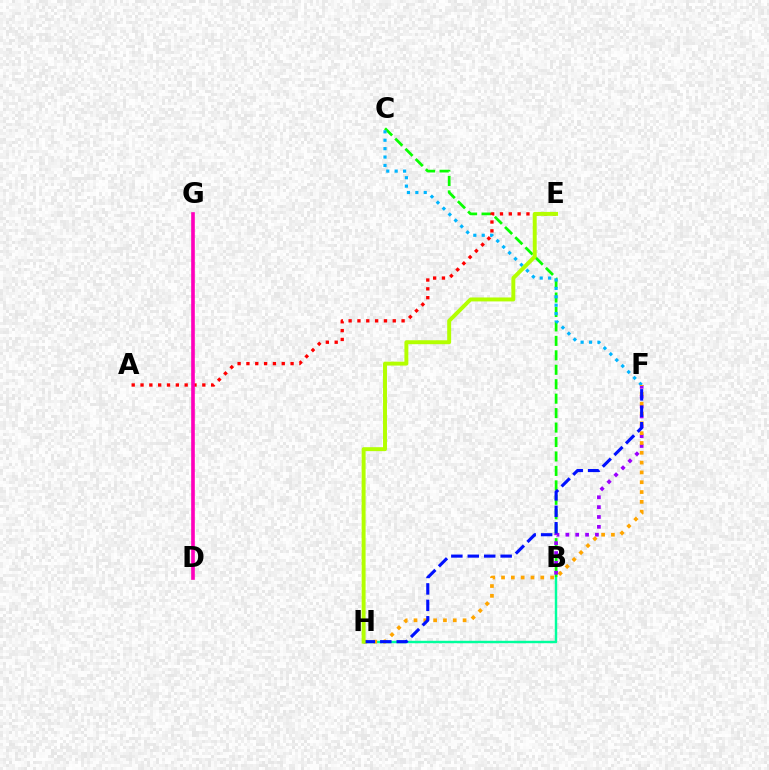{('B', 'H'): [{'color': '#00ff9d', 'line_style': 'solid', 'thickness': 1.76}], ('B', 'C'): [{'color': '#08ff00', 'line_style': 'dashed', 'thickness': 1.96}], ('B', 'F'): [{'color': '#9b00ff', 'line_style': 'dotted', 'thickness': 2.68}], ('A', 'E'): [{'color': '#ff0000', 'line_style': 'dotted', 'thickness': 2.4}], ('C', 'F'): [{'color': '#00b5ff', 'line_style': 'dotted', 'thickness': 2.29}], ('F', 'H'): [{'color': '#ffa500', 'line_style': 'dotted', 'thickness': 2.67}, {'color': '#0010ff', 'line_style': 'dashed', 'thickness': 2.23}], ('D', 'G'): [{'color': '#ff00bd', 'line_style': 'solid', 'thickness': 2.62}], ('E', 'H'): [{'color': '#b3ff00', 'line_style': 'solid', 'thickness': 2.84}]}